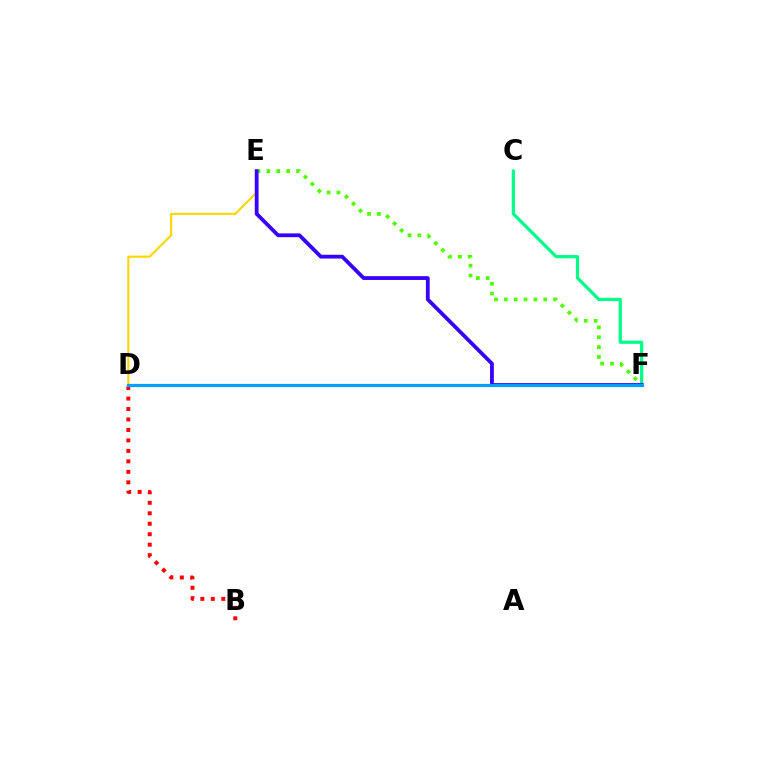{('E', 'F'): [{'color': '#4fff00', 'line_style': 'dotted', 'thickness': 2.68}, {'color': '#3700ff', 'line_style': 'solid', 'thickness': 2.73}], ('D', 'E'): [{'color': '#ffd500', 'line_style': 'solid', 'thickness': 1.51}], ('D', 'F'): [{'color': '#ff00ed', 'line_style': 'dotted', 'thickness': 2.17}, {'color': '#009eff', 'line_style': 'solid', 'thickness': 2.31}], ('B', 'D'): [{'color': '#ff0000', 'line_style': 'dotted', 'thickness': 2.85}], ('C', 'F'): [{'color': '#00ff86', 'line_style': 'solid', 'thickness': 2.32}]}